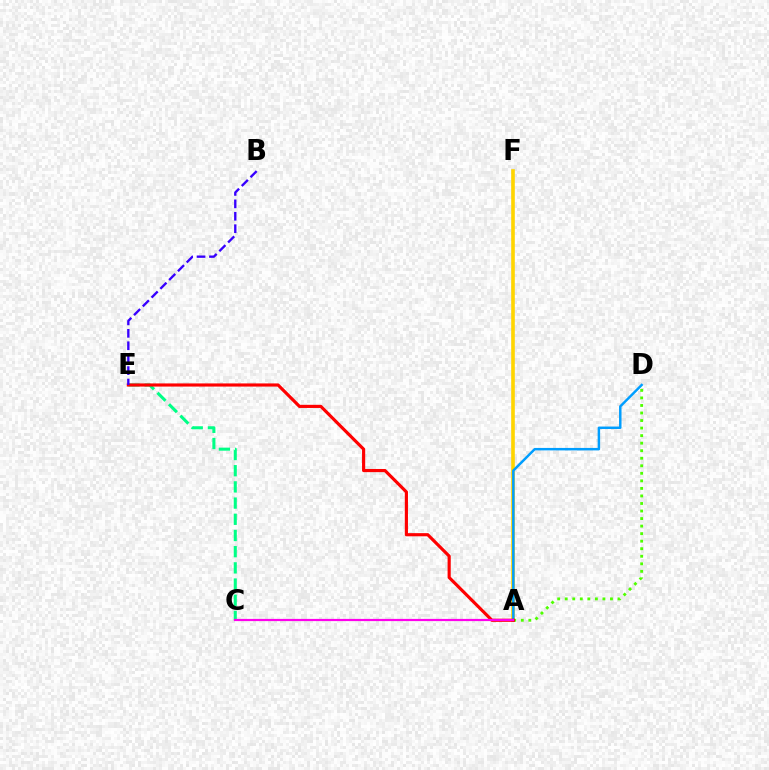{('A', 'F'): [{'color': '#ffd500', 'line_style': 'solid', 'thickness': 2.61}], ('C', 'E'): [{'color': '#00ff86', 'line_style': 'dashed', 'thickness': 2.2}], ('A', 'D'): [{'color': '#009eff', 'line_style': 'solid', 'thickness': 1.78}, {'color': '#4fff00', 'line_style': 'dotted', 'thickness': 2.05}], ('A', 'E'): [{'color': '#ff0000', 'line_style': 'solid', 'thickness': 2.27}], ('B', 'E'): [{'color': '#3700ff', 'line_style': 'dashed', 'thickness': 1.69}], ('A', 'C'): [{'color': '#ff00ed', 'line_style': 'solid', 'thickness': 1.59}]}